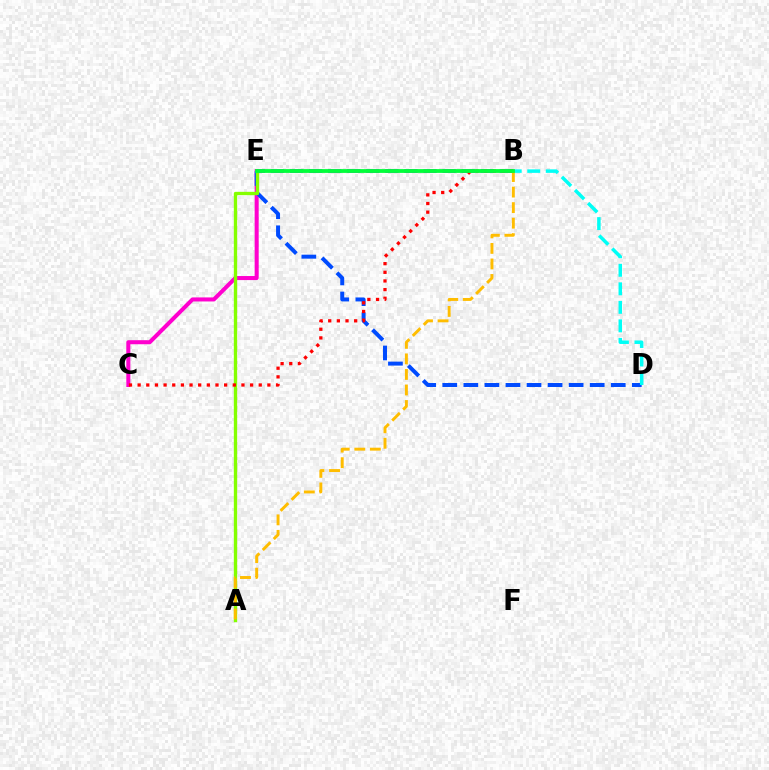{('C', 'E'): [{'color': '#ff00cf', 'line_style': 'solid', 'thickness': 2.91}], ('B', 'E'): [{'color': '#7200ff', 'line_style': 'dashed', 'thickness': 2.59}, {'color': '#00ff39', 'line_style': 'solid', 'thickness': 2.73}], ('D', 'E'): [{'color': '#004bff', 'line_style': 'dashed', 'thickness': 2.86}], ('B', 'D'): [{'color': '#00fff6', 'line_style': 'dashed', 'thickness': 2.52}], ('A', 'E'): [{'color': '#84ff00', 'line_style': 'solid', 'thickness': 2.41}], ('B', 'C'): [{'color': '#ff0000', 'line_style': 'dotted', 'thickness': 2.35}], ('A', 'B'): [{'color': '#ffbd00', 'line_style': 'dashed', 'thickness': 2.11}]}